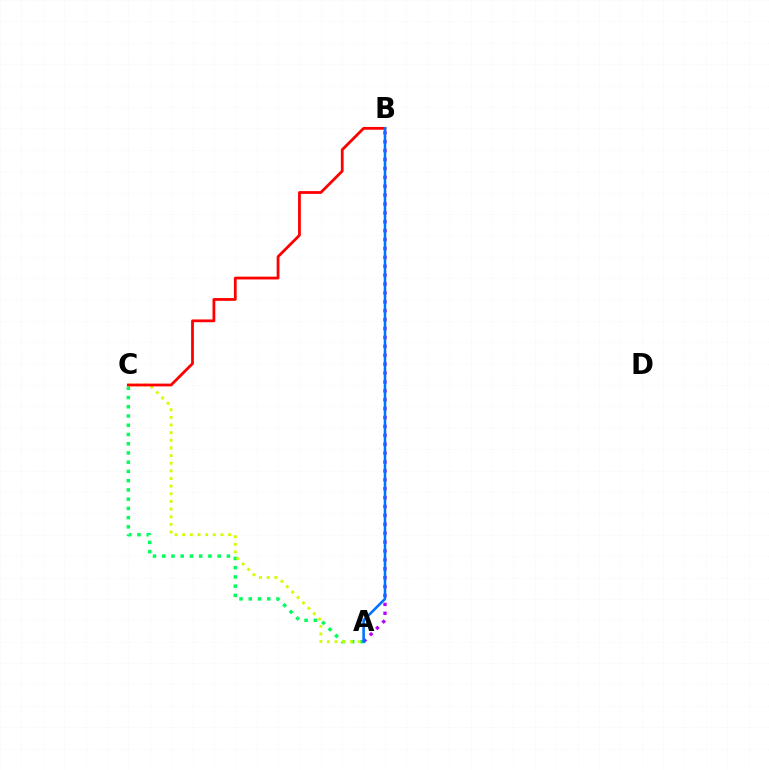{('A', 'C'): [{'color': '#00ff5c', 'line_style': 'dotted', 'thickness': 2.51}, {'color': '#d1ff00', 'line_style': 'dotted', 'thickness': 2.08}], ('A', 'B'): [{'color': '#b900ff', 'line_style': 'dotted', 'thickness': 2.42}, {'color': '#0074ff', 'line_style': 'solid', 'thickness': 1.85}], ('B', 'C'): [{'color': '#ff0000', 'line_style': 'solid', 'thickness': 2.0}]}